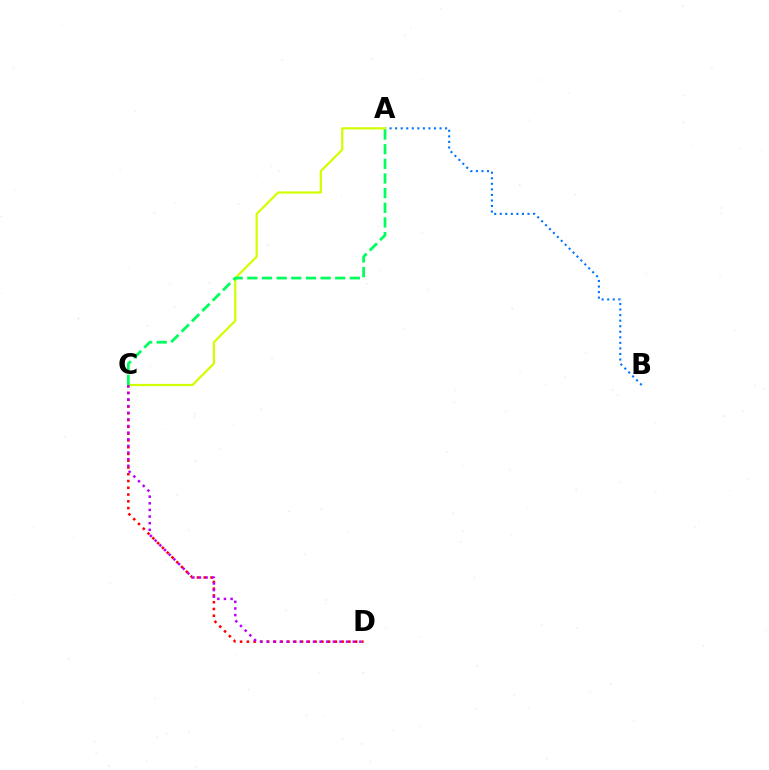{('A', 'B'): [{'color': '#0074ff', 'line_style': 'dotted', 'thickness': 1.51}], ('C', 'D'): [{'color': '#ff0000', 'line_style': 'dotted', 'thickness': 1.84}, {'color': '#b900ff', 'line_style': 'dotted', 'thickness': 1.8}], ('A', 'C'): [{'color': '#d1ff00', 'line_style': 'solid', 'thickness': 1.6}, {'color': '#00ff5c', 'line_style': 'dashed', 'thickness': 1.99}]}